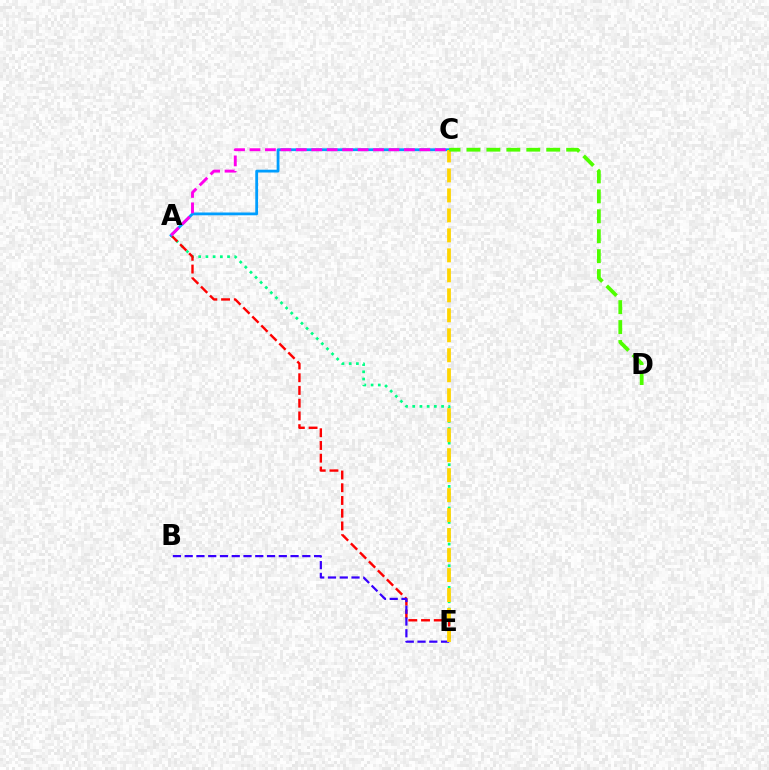{('A', 'E'): [{'color': '#00ff86', 'line_style': 'dotted', 'thickness': 1.96}, {'color': '#ff0000', 'line_style': 'dashed', 'thickness': 1.73}], ('A', 'C'): [{'color': '#009eff', 'line_style': 'solid', 'thickness': 2.01}, {'color': '#ff00ed', 'line_style': 'dashed', 'thickness': 2.1}], ('B', 'E'): [{'color': '#3700ff', 'line_style': 'dashed', 'thickness': 1.6}], ('C', 'E'): [{'color': '#ffd500', 'line_style': 'dashed', 'thickness': 2.71}], ('C', 'D'): [{'color': '#4fff00', 'line_style': 'dashed', 'thickness': 2.71}]}